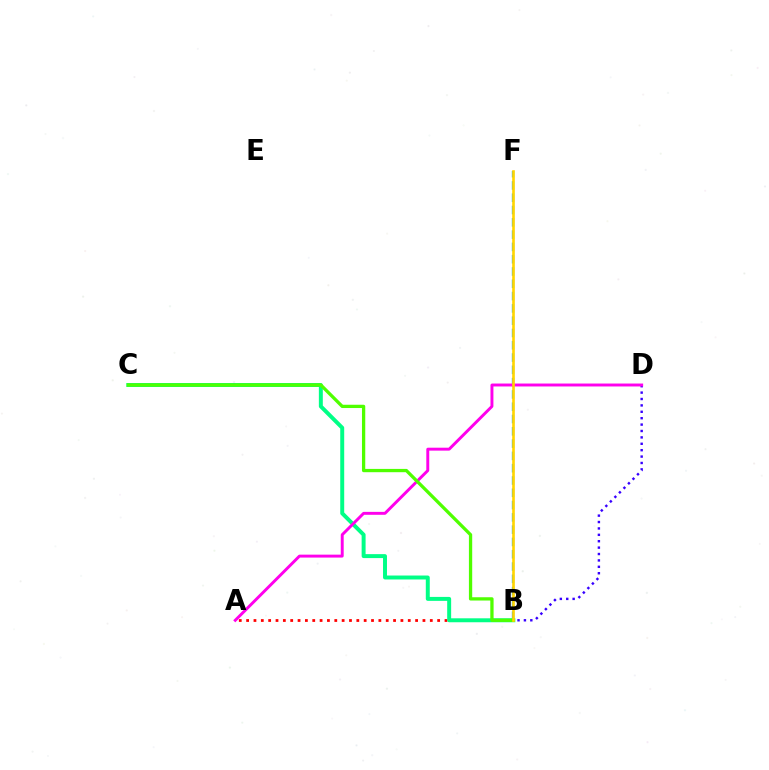{('A', 'B'): [{'color': '#ff0000', 'line_style': 'dotted', 'thickness': 2.0}], ('B', 'D'): [{'color': '#3700ff', 'line_style': 'dotted', 'thickness': 1.74}], ('B', 'F'): [{'color': '#009eff', 'line_style': 'dashed', 'thickness': 1.67}, {'color': '#ffd500', 'line_style': 'solid', 'thickness': 1.89}], ('B', 'C'): [{'color': '#00ff86', 'line_style': 'solid', 'thickness': 2.85}, {'color': '#4fff00', 'line_style': 'solid', 'thickness': 2.37}], ('A', 'D'): [{'color': '#ff00ed', 'line_style': 'solid', 'thickness': 2.11}]}